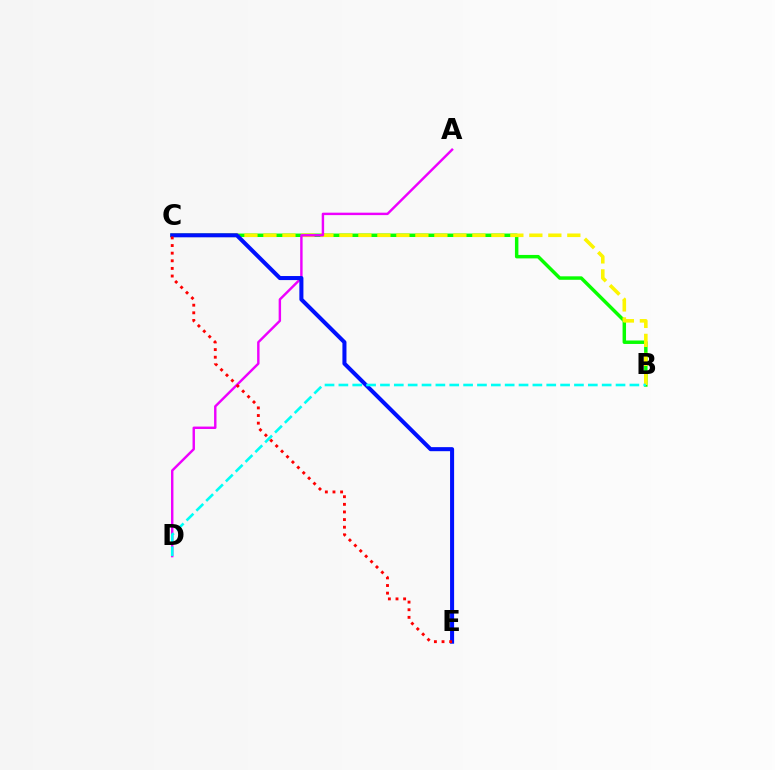{('B', 'C'): [{'color': '#08ff00', 'line_style': 'solid', 'thickness': 2.49}, {'color': '#fcf500', 'line_style': 'dashed', 'thickness': 2.58}], ('A', 'D'): [{'color': '#ee00ff', 'line_style': 'solid', 'thickness': 1.75}], ('C', 'E'): [{'color': '#0010ff', 'line_style': 'solid', 'thickness': 2.92}, {'color': '#ff0000', 'line_style': 'dotted', 'thickness': 2.07}], ('B', 'D'): [{'color': '#00fff6', 'line_style': 'dashed', 'thickness': 1.88}]}